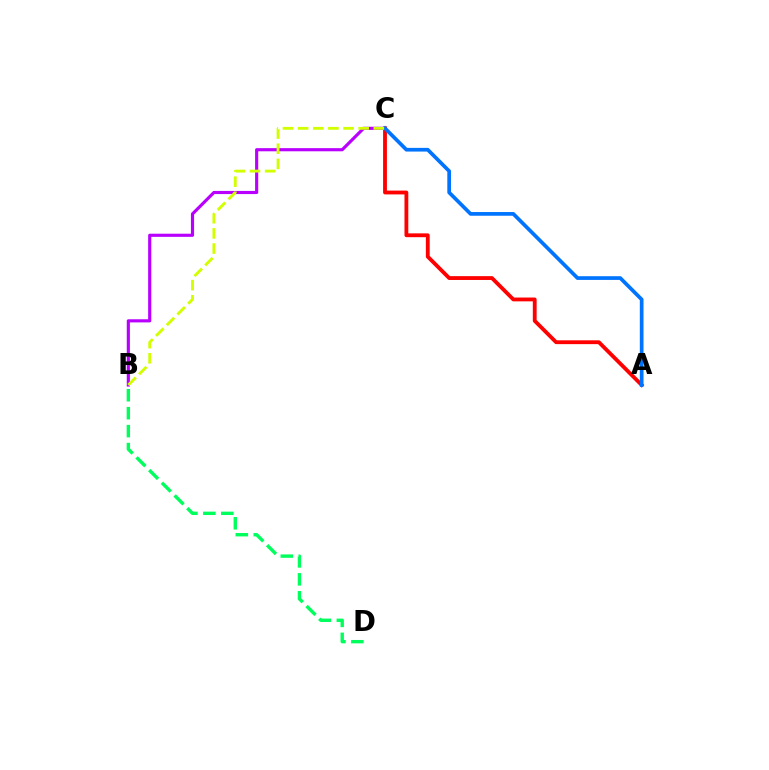{('B', 'C'): [{'color': '#b900ff', 'line_style': 'solid', 'thickness': 2.27}, {'color': '#d1ff00', 'line_style': 'dashed', 'thickness': 2.06}], ('B', 'D'): [{'color': '#00ff5c', 'line_style': 'dashed', 'thickness': 2.44}], ('A', 'C'): [{'color': '#ff0000', 'line_style': 'solid', 'thickness': 2.75}, {'color': '#0074ff', 'line_style': 'solid', 'thickness': 2.67}]}